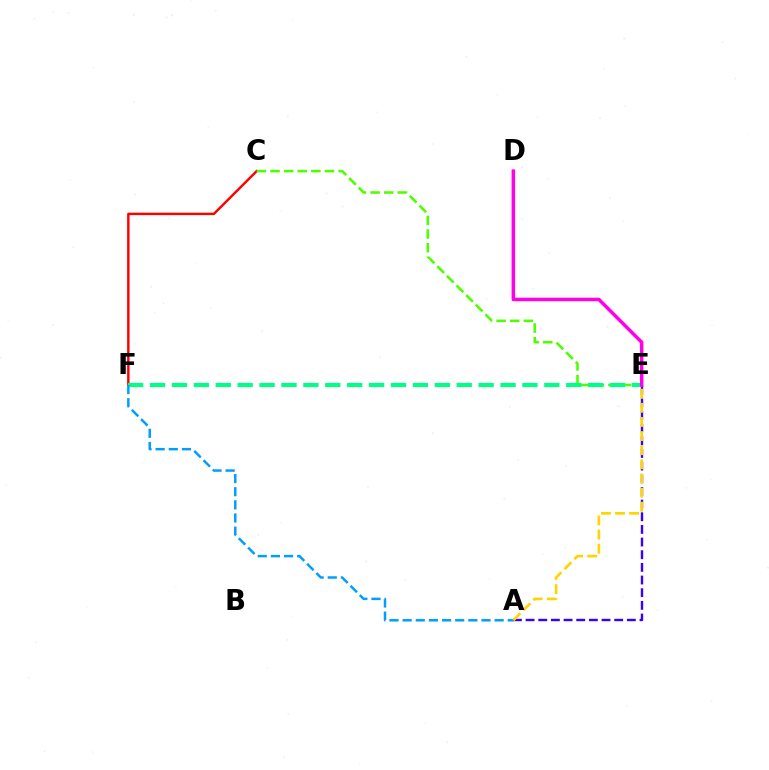{('A', 'E'): [{'color': '#3700ff', 'line_style': 'dashed', 'thickness': 1.72}, {'color': '#ffd500', 'line_style': 'dashed', 'thickness': 1.92}], ('C', 'F'): [{'color': '#ff0000', 'line_style': 'solid', 'thickness': 1.75}], ('C', 'E'): [{'color': '#4fff00', 'line_style': 'dashed', 'thickness': 1.85}], ('E', 'F'): [{'color': '#00ff86', 'line_style': 'dashed', 'thickness': 2.98}], ('A', 'F'): [{'color': '#009eff', 'line_style': 'dashed', 'thickness': 1.79}], ('D', 'E'): [{'color': '#ff00ed', 'line_style': 'solid', 'thickness': 2.52}]}